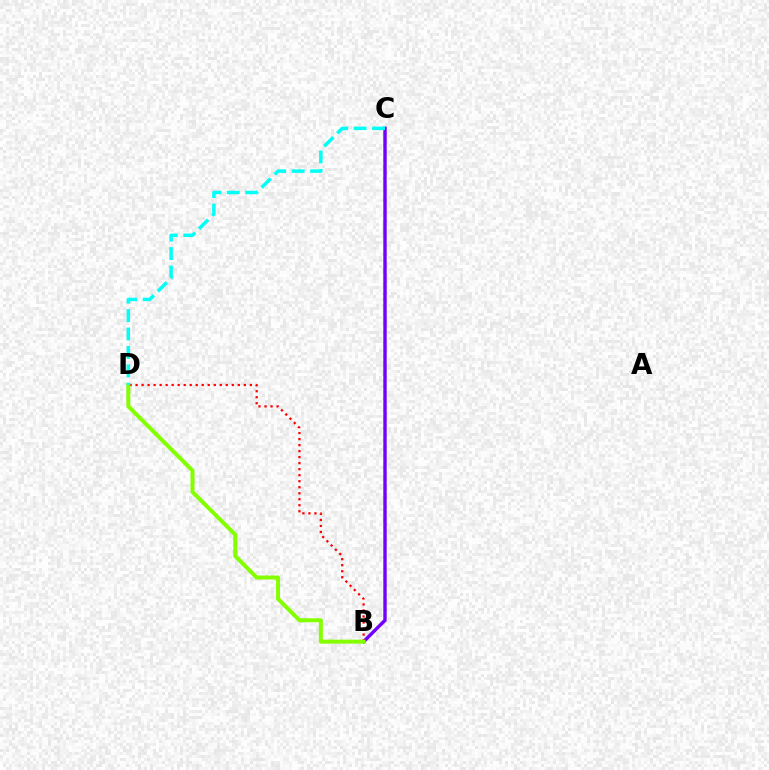{('B', 'C'): [{'color': '#7200ff', 'line_style': 'solid', 'thickness': 2.45}], ('B', 'D'): [{'color': '#ff0000', 'line_style': 'dotted', 'thickness': 1.63}, {'color': '#84ff00', 'line_style': 'solid', 'thickness': 2.87}], ('C', 'D'): [{'color': '#00fff6', 'line_style': 'dashed', 'thickness': 2.51}]}